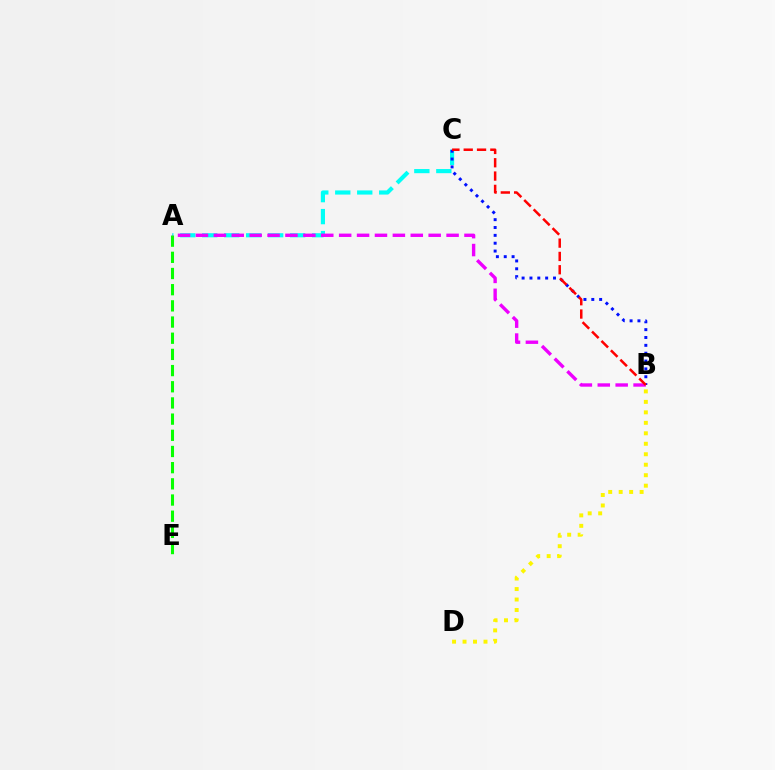{('A', 'C'): [{'color': '#00fff6', 'line_style': 'dashed', 'thickness': 2.99}], ('B', 'D'): [{'color': '#fcf500', 'line_style': 'dotted', 'thickness': 2.85}], ('B', 'C'): [{'color': '#0010ff', 'line_style': 'dotted', 'thickness': 2.13}, {'color': '#ff0000', 'line_style': 'dashed', 'thickness': 1.81}], ('A', 'E'): [{'color': '#08ff00', 'line_style': 'dashed', 'thickness': 2.2}], ('A', 'B'): [{'color': '#ee00ff', 'line_style': 'dashed', 'thickness': 2.43}]}